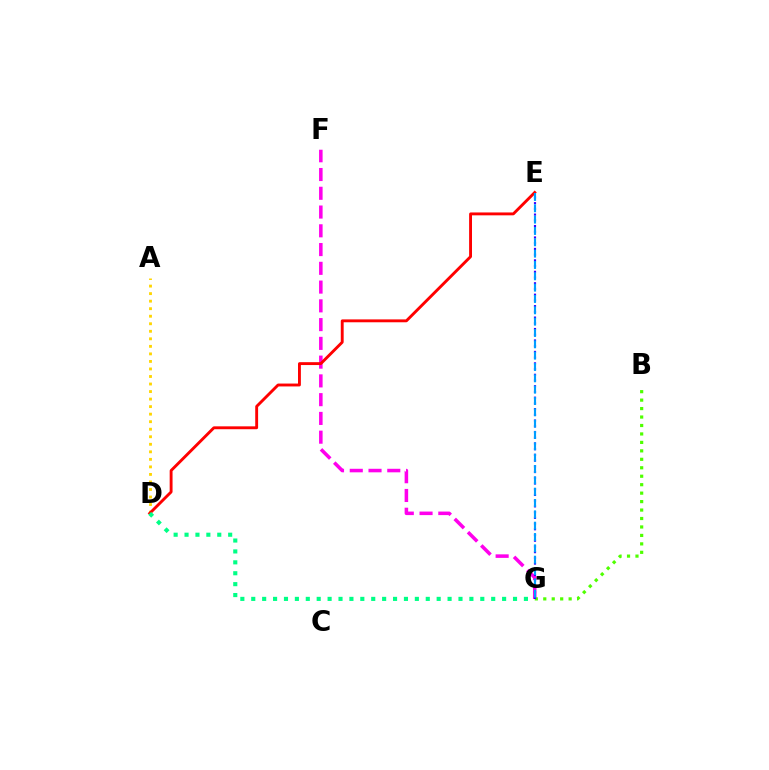{('A', 'D'): [{'color': '#ffd500', 'line_style': 'dotted', 'thickness': 2.05}], ('F', 'G'): [{'color': '#ff00ed', 'line_style': 'dashed', 'thickness': 2.55}], ('B', 'G'): [{'color': '#4fff00', 'line_style': 'dotted', 'thickness': 2.3}], ('E', 'G'): [{'color': '#3700ff', 'line_style': 'dotted', 'thickness': 1.55}, {'color': '#009eff', 'line_style': 'dashed', 'thickness': 1.54}], ('D', 'E'): [{'color': '#ff0000', 'line_style': 'solid', 'thickness': 2.07}], ('D', 'G'): [{'color': '#00ff86', 'line_style': 'dotted', 'thickness': 2.96}]}